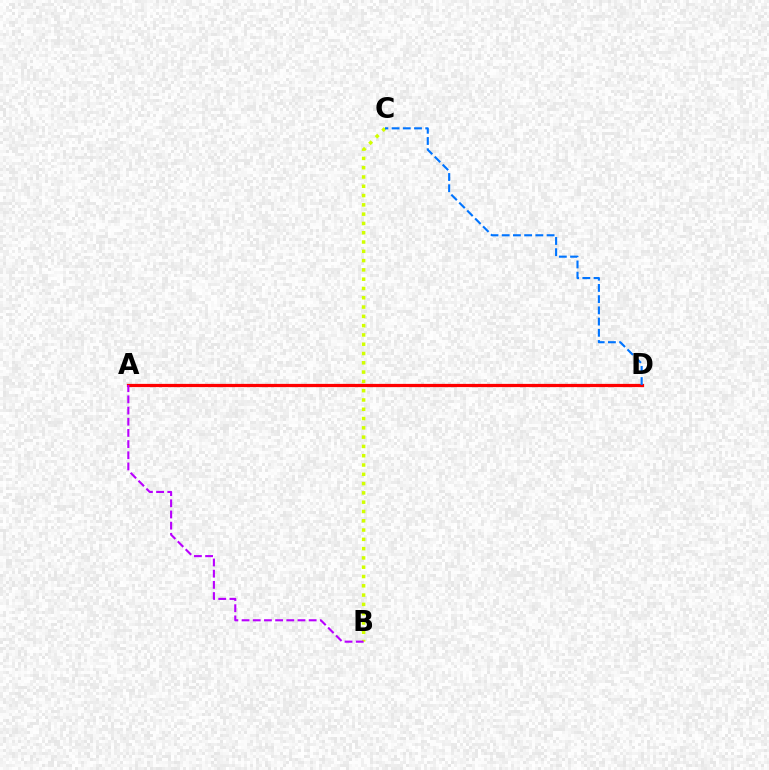{('B', 'C'): [{'color': '#d1ff00', 'line_style': 'dotted', 'thickness': 2.52}], ('A', 'D'): [{'color': '#00ff5c', 'line_style': 'solid', 'thickness': 2.03}, {'color': '#ff0000', 'line_style': 'solid', 'thickness': 2.32}], ('A', 'B'): [{'color': '#b900ff', 'line_style': 'dashed', 'thickness': 1.52}], ('C', 'D'): [{'color': '#0074ff', 'line_style': 'dashed', 'thickness': 1.52}]}